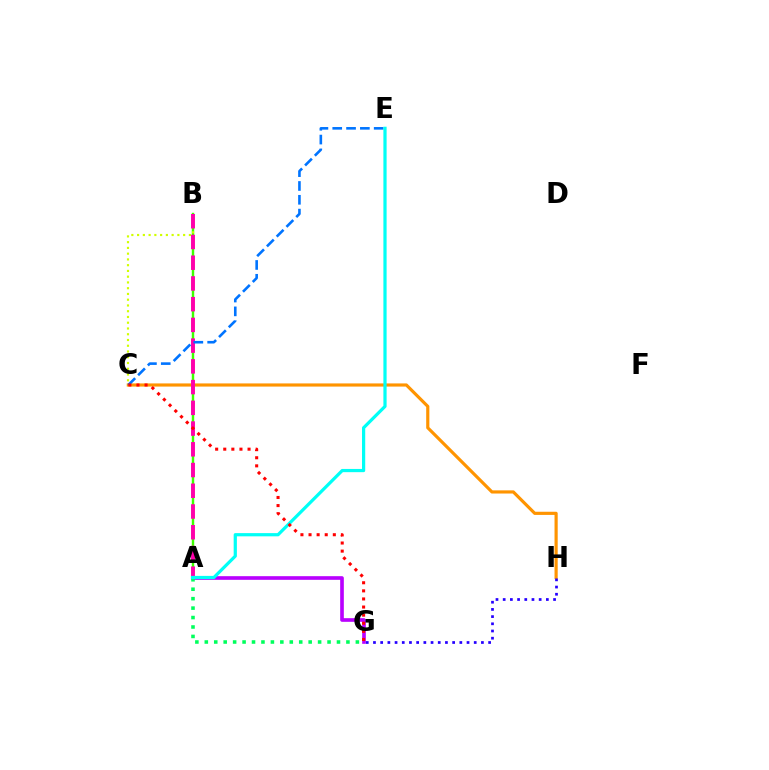{('A', 'B'): [{'color': '#3dff00', 'line_style': 'solid', 'thickness': 1.75}, {'color': '#ff00ac', 'line_style': 'dashed', 'thickness': 2.82}], ('B', 'C'): [{'color': '#d1ff00', 'line_style': 'dotted', 'thickness': 1.56}], ('C', 'H'): [{'color': '#ff9400', 'line_style': 'solid', 'thickness': 2.28}], ('A', 'G'): [{'color': '#b900ff', 'line_style': 'solid', 'thickness': 2.63}, {'color': '#00ff5c', 'line_style': 'dotted', 'thickness': 2.57}], ('C', 'E'): [{'color': '#0074ff', 'line_style': 'dashed', 'thickness': 1.88}], ('A', 'E'): [{'color': '#00fff6', 'line_style': 'solid', 'thickness': 2.32}], ('G', 'H'): [{'color': '#2500ff', 'line_style': 'dotted', 'thickness': 1.96}], ('C', 'G'): [{'color': '#ff0000', 'line_style': 'dotted', 'thickness': 2.2}]}